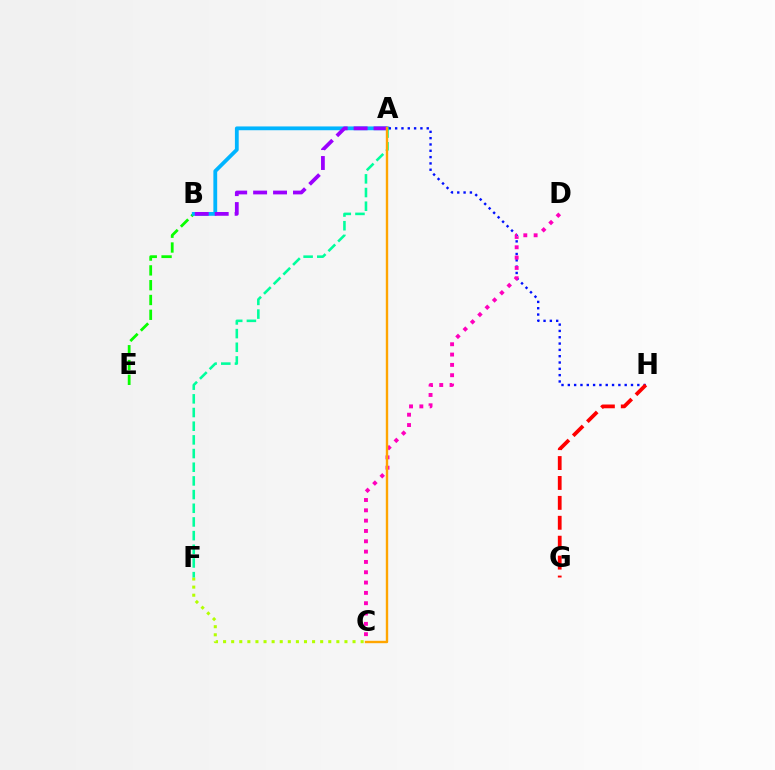{('B', 'E'): [{'color': '#08ff00', 'line_style': 'dashed', 'thickness': 2.01}], ('A', 'B'): [{'color': '#00b5ff', 'line_style': 'solid', 'thickness': 2.73}, {'color': '#9b00ff', 'line_style': 'dashed', 'thickness': 2.71}], ('A', 'H'): [{'color': '#0010ff', 'line_style': 'dotted', 'thickness': 1.72}], ('G', 'H'): [{'color': '#ff0000', 'line_style': 'dashed', 'thickness': 2.71}], ('C', 'F'): [{'color': '#b3ff00', 'line_style': 'dotted', 'thickness': 2.2}], ('C', 'D'): [{'color': '#ff00bd', 'line_style': 'dotted', 'thickness': 2.8}], ('A', 'F'): [{'color': '#00ff9d', 'line_style': 'dashed', 'thickness': 1.86}], ('A', 'C'): [{'color': '#ffa500', 'line_style': 'solid', 'thickness': 1.72}]}